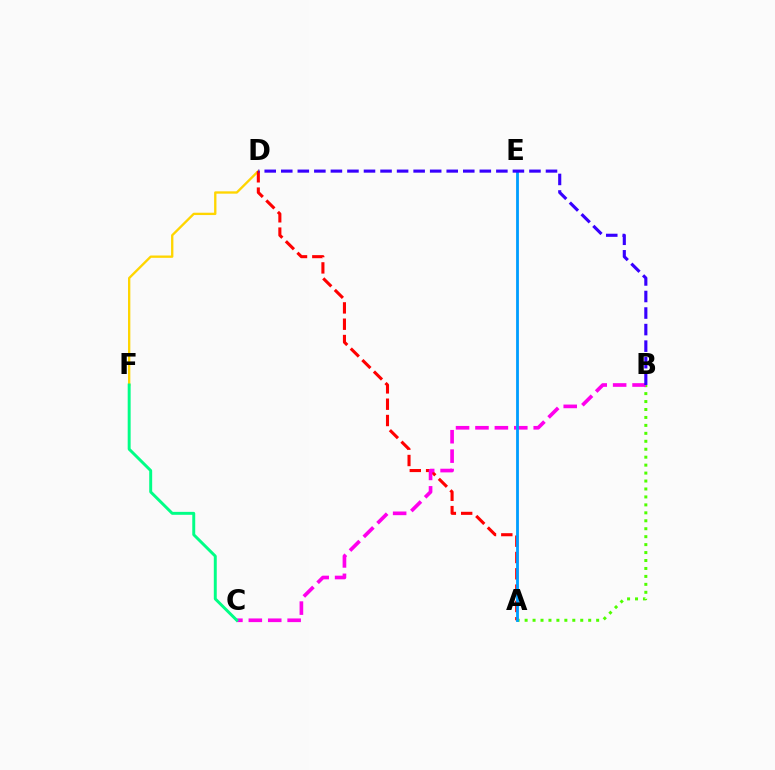{('A', 'B'): [{'color': '#4fff00', 'line_style': 'dotted', 'thickness': 2.16}], ('D', 'F'): [{'color': '#ffd500', 'line_style': 'solid', 'thickness': 1.68}], ('A', 'D'): [{'color': '#ff0000', 'line_style': 'dashed', 'thickness': 2.22}], ('B', 'C'): [{'color': '#ff00ed', 'line_style': 'dashed', 'thickness': 2.64}], ('C', 'F'): [{'color': '#00ff86', 'line_style': 'solid', 'thickness': 2.12}], ('A', 'E'): [{'color': '#009eff', 'line_style': 'solid', 'thickness': 2.03}], ('B', 'D'): [{'color': '#3700ff', 'line_style': 'dashed', 'thickness': 2.25}]}